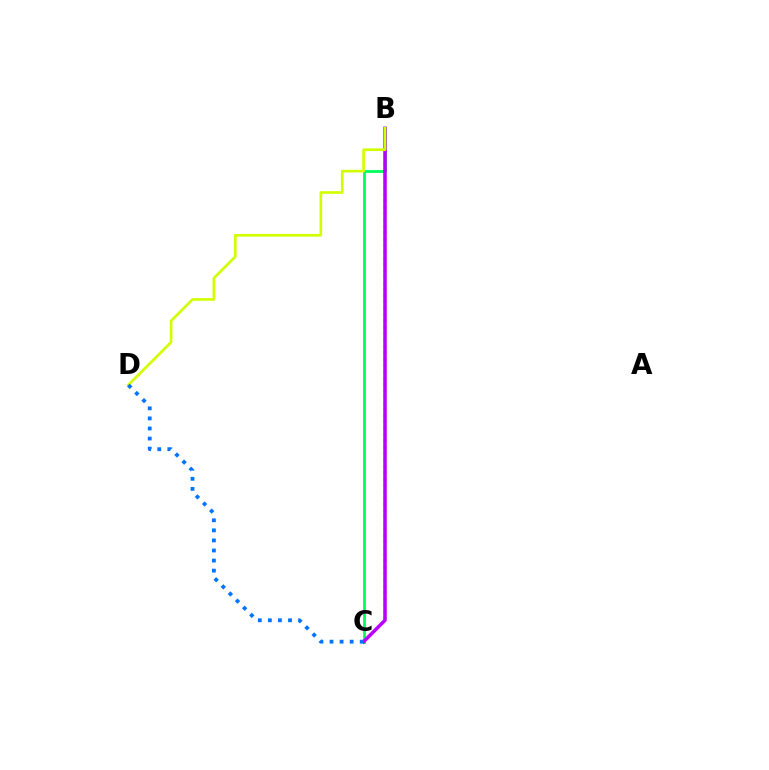{('B', 'C'): [{'color': '#00ff5c', 'line_style': 'solid', 'thickness': 2.02}, {'color': '#ff0000', 'line_style': 'dotted', 'thickness': 1.72}, {'color': '#b900ff', 'line_style': 'solid', 'thickness': 2.53}], ('B', 'D'): [{'color': '#d1ff00', 'line_style': 'solid', 'thickness': 1.93}], ('C', 'D'): [{'color': '#0074ff', 'line_style': 'dotted', 'thickness': 2.74}]}